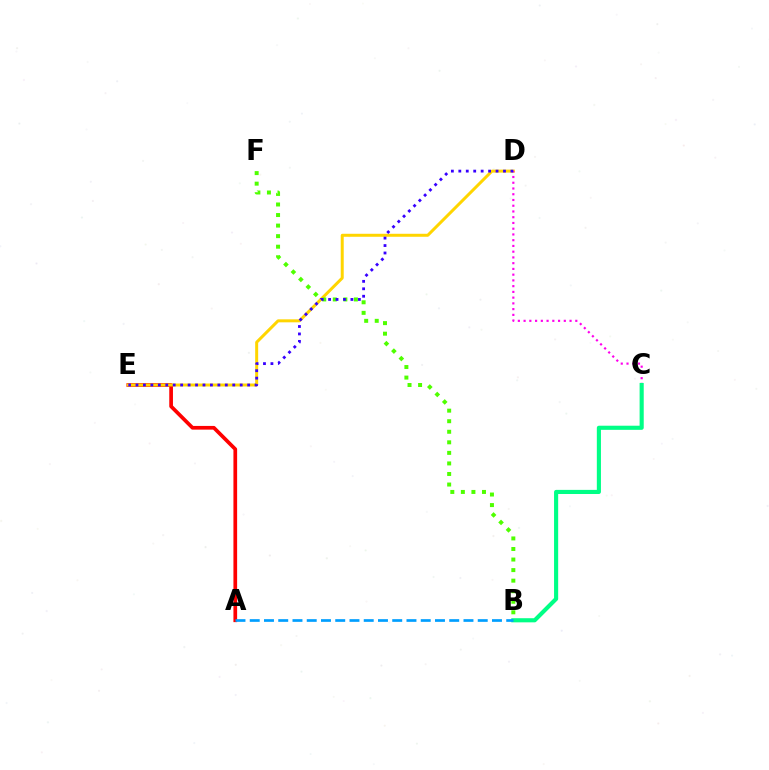{('A', 'E'): [{'color': '#ff0000', 'line_style': 'solid', 'thickness': 2.66}], ('D', 'E'): [{'color': '#ffd500', 'line_style': 'solid', 'thickness': 2.16}, {'color': '#3700ff', 'line_style': 'dotted', 'thickness': 2.02}], ('B', 'F'): [{'color': '#4fff00', 'line_style': 'dotted', 'thickness': 2.87}], ('C', 'D'): [{'color': '#ff00ed', 'line_style': 'dotted', 'thickness': 1.56}], ('B', 'C'): [{'color': '#00ff86', 'line_style': 'solid', 'thickness': 2.97}], ('A', 'B'): [{'color': '#009eff', 'line_style': 'dashed', 'thickness': 1.94}]}